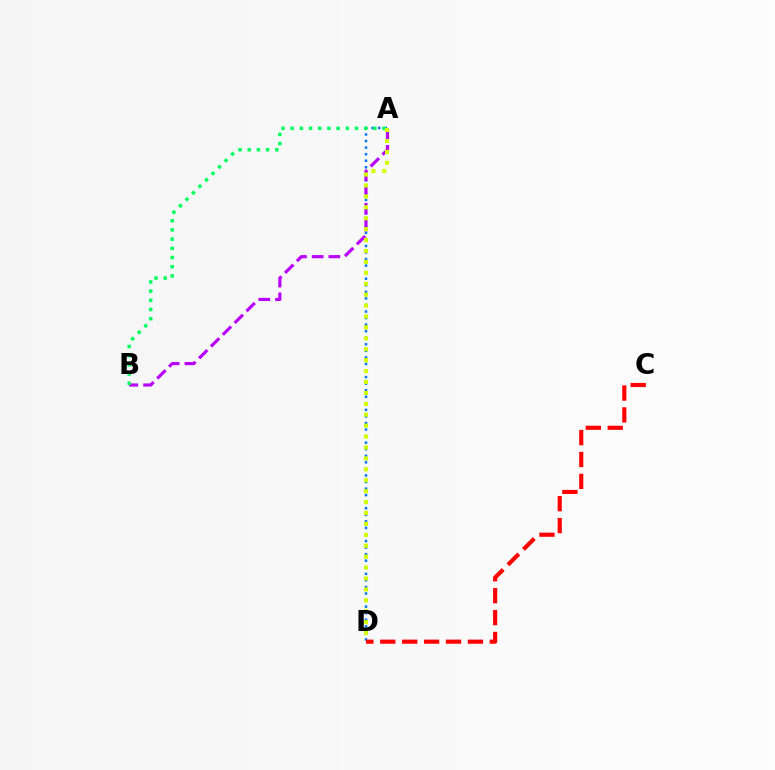{('A', 'D'): [{'color': '#0074ff', 'line_style': 'dotted', 'thickness': 1.78}, {'color': '#d1ff00', 'line_style': 'dotted', 'thickness': 2.97}], ('A', 'B'): [{'color': '#b900ff', 'line_style': 'dashed', 'thickness': 2.27}, {'color': '#00ff5c', 'line_style': 'dotted', 'thickness': 2.5}], ('C', 'D'): [{'color': '#ff0000', 'line_style': 'dashed', 'thickness': 2.98}]}